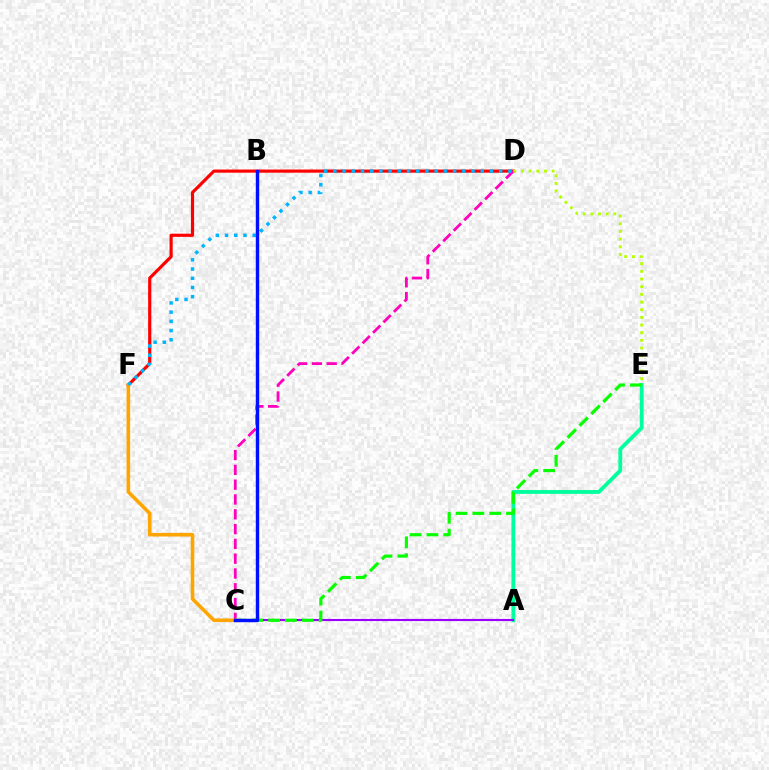{('A', 'E'): [{'color': '#00ff9d', 'line_style': 'solid', 'thickness': 2.76}], ('D', 'F'): [{'color': '#ff0000', 'line_style': 'solid', 'thickness': 2.28}, {'color': '#00b5ff', 'line_style': 'dotted', 'thickness': 2.5}], ('C', 'D'): [{'color': '#ff00bd', 'line_style': 'dashed', 'thickness': 2.01}], ('C', 'F'): [{'color': '#ffa500', 'line_style': 'solid', 'thickness': 2.58}], ('A', 'C'): [{'color': '#9b00ff', 'line_style': 'solid', 'thickness': 1.52}], ('C', 'E'): [{'color': '#08ff00', 'line_style': 'dashed', 'thickness': 2.29}], ('D', 'E'): [{'color': '#b3ff00', 'line_style': 'dotted', 'thickness': 2.08}], ('B', 'C'): [{'color': '#0010ff', 'line_style': 'solid', 'thickness': 2.46}]}